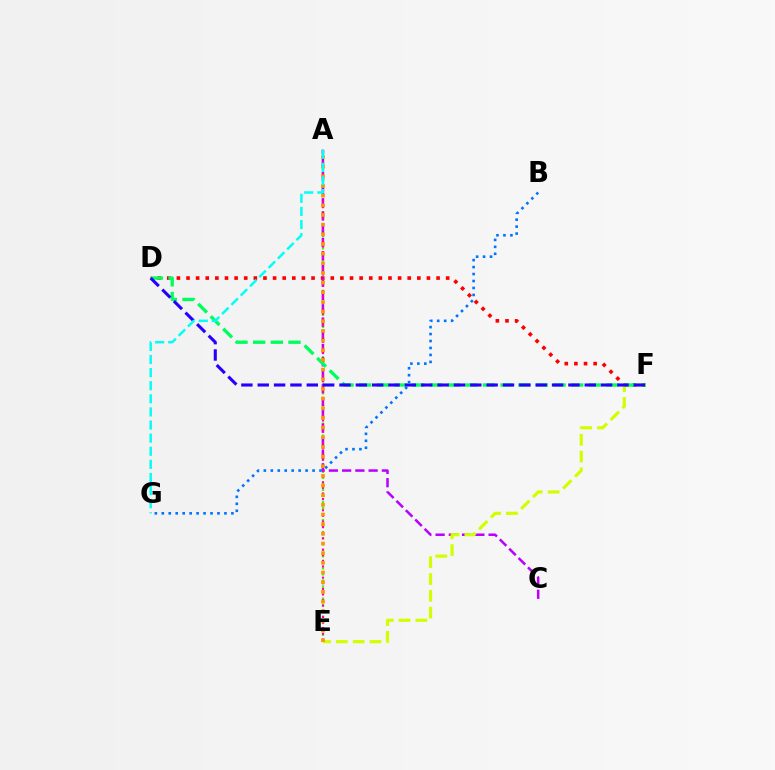{('A', 'E'): [{'color': '#3dff00', 'line_style': 'dotted', 'thickness': 1.64}, {'color': '#ff00ac', 'line_style': 'dotted', 'thickness': 1.53}, {'color': '#ff9400', 'line_style': 'dotted', 'thickness': 2.63}], ('D', 'F'): [{'color': '#ff0000', 'line_style': 'dotted', 'thickness': 2.61}, {'color': '#00ff5c', 'line_style': 'dashed', 'thickness': 2.4}, {'color': '#2500ff', 'line_style': 'dashed', 'thickness': 2.22}], ('A', 'C'): [{'color': '#b900ff', 'line_style': 'dashed', 'thickness': 1.8}], ('E', 'F'): [{'color': '#d1ff00', 'line_style': 'dashed', 'thickness': 2.28}], ('B', 'G'): [{'color': '#0074ff', 'line_style': 'dotted', 'thickness': 1.89}], ('A', 'G'): [{'color': '#00fff6', 'line_style': 'dashed', 'thickness': 1.78}]}